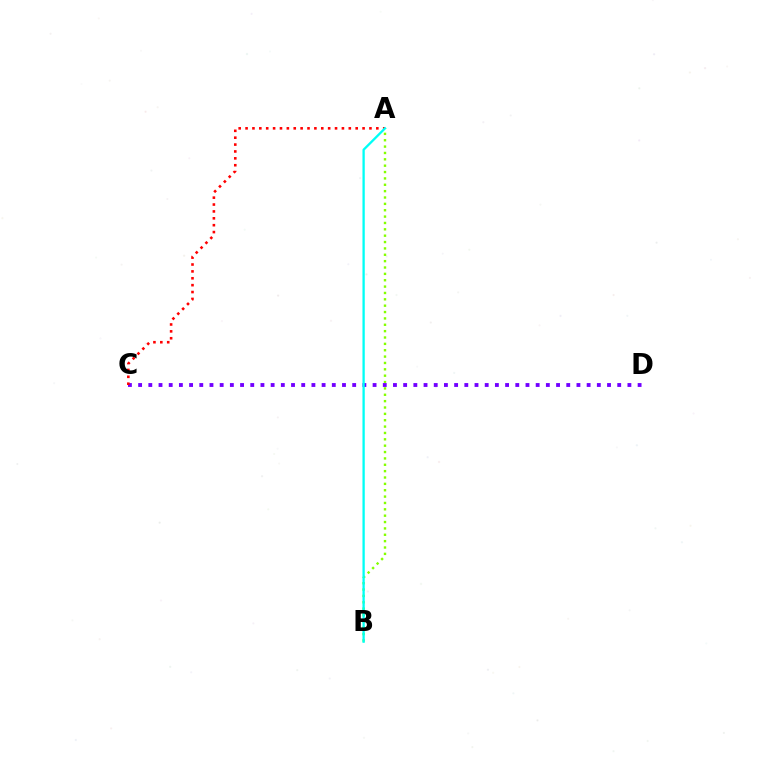{('A', 'B'): [{'color': '#84ff00', 'line_style': 'dotted', 'thickness': 1.73}, {'color': '#00fff6', 'line_style': 'solid', 'thickness': 1.66}], ('C', 'D'): [{'color': '#7200ff', 'line_style': 'dotted', 'thickness': 2.77}], ('A', 'C'): [{'color': '#ff0000', 'line_style': 'dotted', 'thickness': 1.87}]}